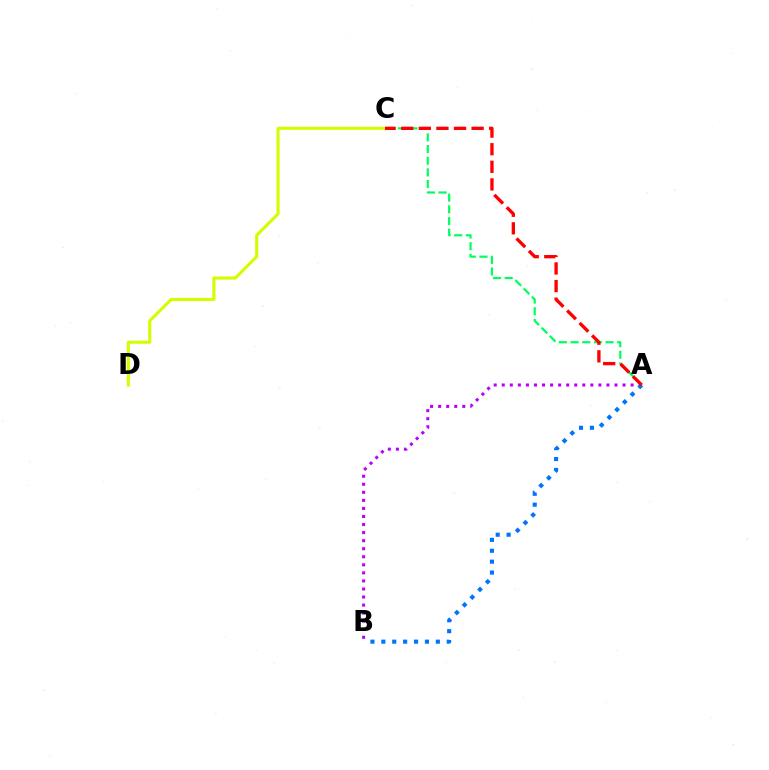{('A', 'B'): [{'color': '#b900ff', 'line_style': 'dotted', 'thickness': 2.19}, {'color': '#0074ff', 'line_style': 'dotted', 'thickness': 2.96}], ('A', 'C'): [{'color': '#00ff5c', 'line_style': 'dashed', 'thickness': 1.58}, {'color': '#ff0000', 'line_style': 'dashed', 'thickness': 2.39}], ('C', 'D'): [{'color': '#d1ff00', 'line_style': 'solid', 'thickness': 2.24}]}